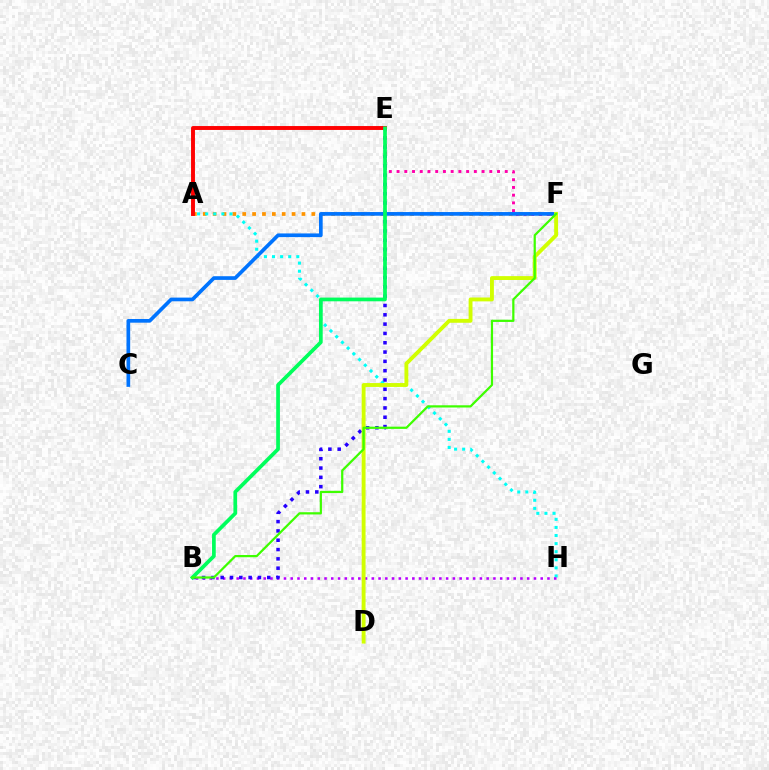{('A', 'F'): [{'color': '#ff9400', 'line_style': 'dotted', 'thickness': 2.68}], ('A', 'H'): [{'color': '#00fff6', 'line_style': 'dotted', 'thickness': 2.2}], ('B', 'H'): [{'color': '#b900ff', 'line_style': 'dotted', 'thickness': 1.84}], ('B', 'E'): [{'color': '#2500ff', 'line_style': 'dotted', 'thickness': 2.53}, {'color': '#00ff5c', 'line_style': 'solid', 'thickness': 2.68}], ('E', 'F'): [{'color': '#ff00ac', 'line_style': 'dotted', 'thickness': 2.1}], ('C', 'F'): [{'color': '#0074ff', 'line_style': 'solid', 'thickness': 2.65}], ('D', 'F'): [{'color': '#d1ff00', 'line_style': 'solid', 'thickness': 2.79}], ('A', 'E'): [{'color': '#ff0000', 'line_style': 'solid', 'thickness': 2.82}], ('B', 'F'): [{'color': '#3dff00', 'line_style': 'solid', 'thickness': 1.6}]}